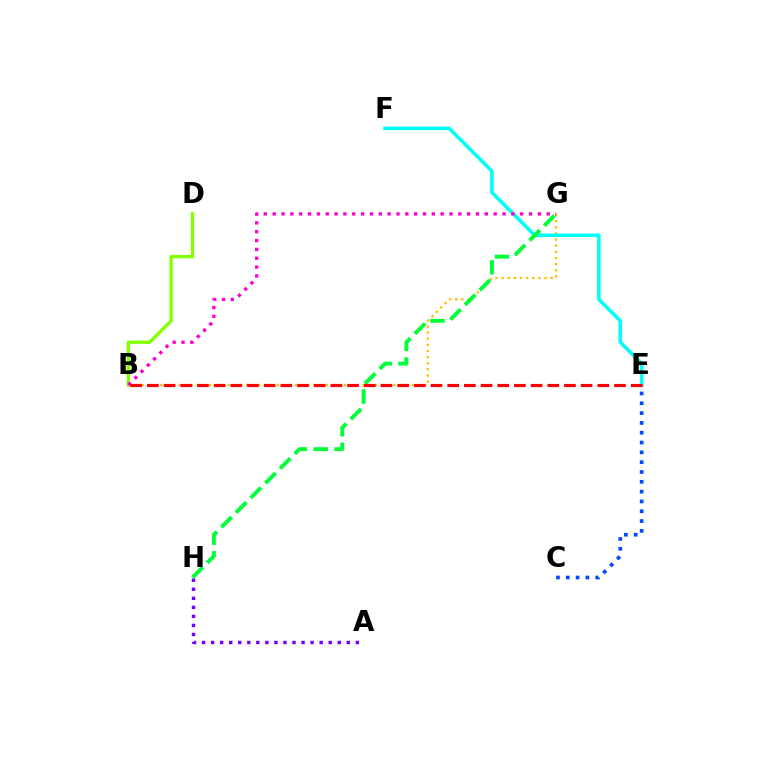{('B', 'G'): [{'color': '#ffbd00', 'line_style': 'dotted', 'thickness': 1.67}, {'color': '#ff00cf', 'line_style': 'dotted', 'thickness': 2.4}], ('E', 'F'): [{'color': '#00fff6', 'line_style': 'solid', 'thickness': 2.56}], ('B', 'D'): [{'color': '#84ff00', 'line_style': 'solid', 'thickness': 2.4}], ('C', 'E'): [{'color': '#004bff', 'line_style': 'dotted', 'thickness': 2.67}], ('G', 'H'): [{'color': '#00ff39', 'line_style': 'dashed', 'thickness': 2.82}], ('B', 'E'): [{'color': '#ff0000', 'line_style': 'dashed', 'thickness': 2.27}], ('A', 'H'): [{'color': '#7200ff', 'line_style': 'dotted', 'thickness': 2.46}]}